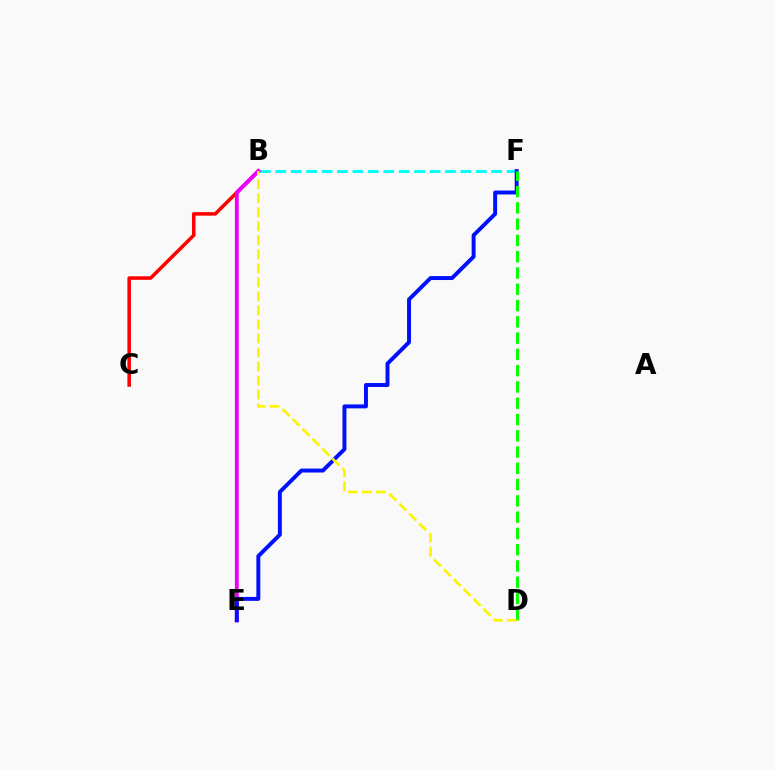{('B', 'F'): [{'color': '#00fff6', 'line_style': 'dashed', 'thickness': 2.1}], ('B', 'C'): [{'color': '#ff0000', 'line_style': 'solid', 'thickness': 2.54}], ('B', 'E'): [{'color': '#ee00ff', 'line_style': 'solid', 'thickness': 2.78}], ('E', 'F'): [{'color': '#0010ff', 'line_style': 'solid', 'thickness': 2.84}], ('D', 'F'): [{'color': '#08ff00', 'line_style': 'dashed', 'thickness': 2.21}], ('B', 'D'): [{'color': '#fcf500', 'line_style': 'dashed', 'thickness': 1.91}]}